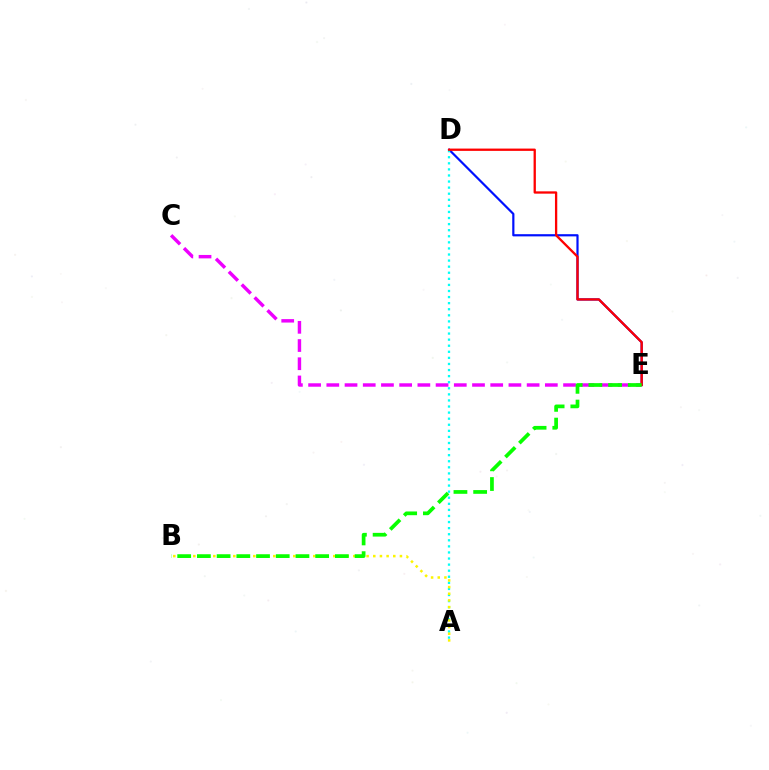{('C', 'E'): [{'color': '#ee00ff', 'line_style': 'dashed', 'thickness': 2.47}], ('D', 'E'): [{'color': '#0010ff', 'line_style': 'solid', 'thickness': 1.58}, {'color': '#ff0000', 'line_style': 'solid', 'thickness': 1.66}], ('A', 'D'): [{'color': '#00fff6', 'line_style': 'dotted', 'thickness': 1.65}], ('A', 'B'): [{'color': '#fcf500', 'line_style': 'dotted', 'thickness': 1.81}], ('B', 'E'): [{'color': '#08ff00', 'line_style': 'dashed', 'thickness': 2.68}]}